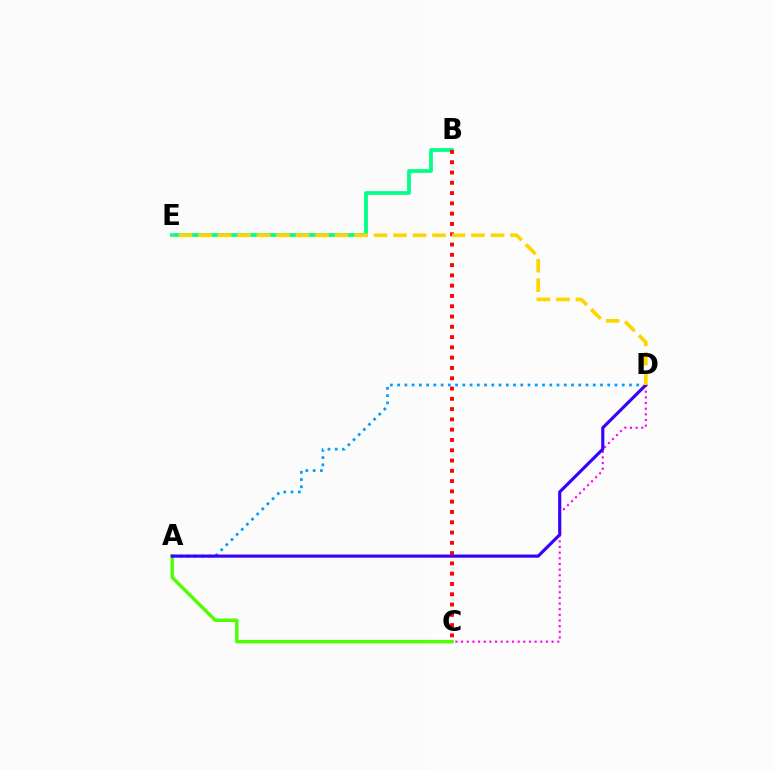{('A', 'D'): [{'color': '#009eff', 'line_style': 'dotted', 'thickness': 1.97}, {'color': '#3700ff', 'line_style': 'solid', 'thickness': 2.26}], ('A', 'C'): [{'color': '#4fff00', 'line_style': 'solid', 'thickness': 2.48}], ('B', 'E'): [{'color': '#00ff86', 'line_style': 'solid', 'thickness': 2.69}], ('C', 'D'): [{'color': '#ff00ed', 'line_style': 'dotted', 'thickness': 1.54}], ('B', 'C'): [{'color': '#ff0000', 'line_style': 'dotted', 'thickness': 2.79}], ('D', 'E'): [{'color': '#ffd500', 'line_style': 'dashed', 'thickness': 2.65}]}